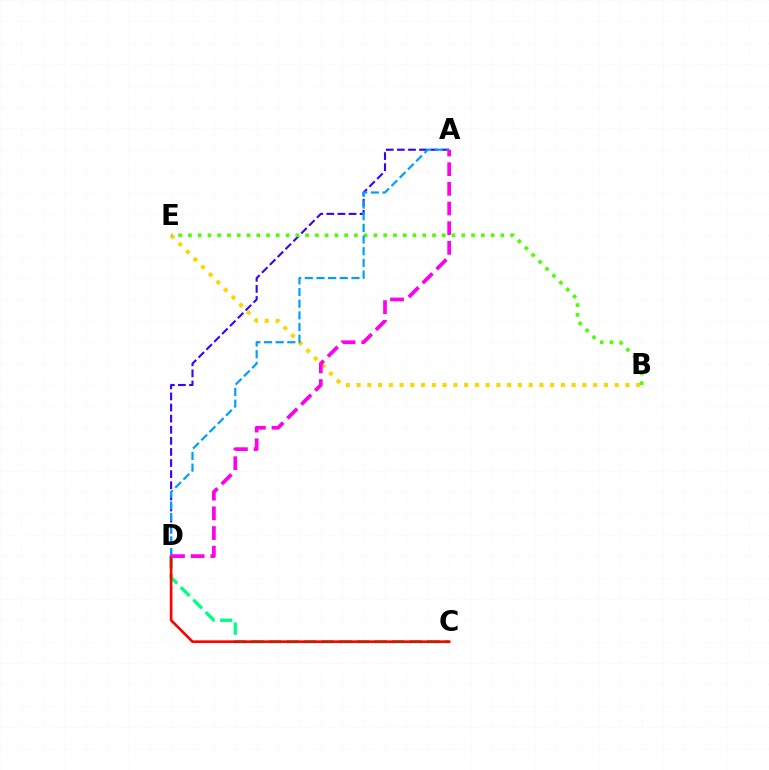{('B', 'E'): [{'color': '#ffd500', 'line_style': 'dotted', 'thickness': 2.92}, {'color': '#4fff00', 'line_style': 'dotted', 'thickness': 2.65}], ('A', 'D'): [{'color': '#3700ff', 'line_style': 'dashed', 'thickness': 1.51}, {'color': '#009eff', 'line_style': 'dashed', 'thickness': 1.58}, {'color': '#ff00ed', 'line_style': 'dashed', 'thickness': 2.67}], ('C', 'D'): [{'color': '#00ff86', 'line_style': 'dashed', 'thickness': 2.39}, {'color': '#ff0000', 'line_style': 'solid', 'thickness': 1.9}]}